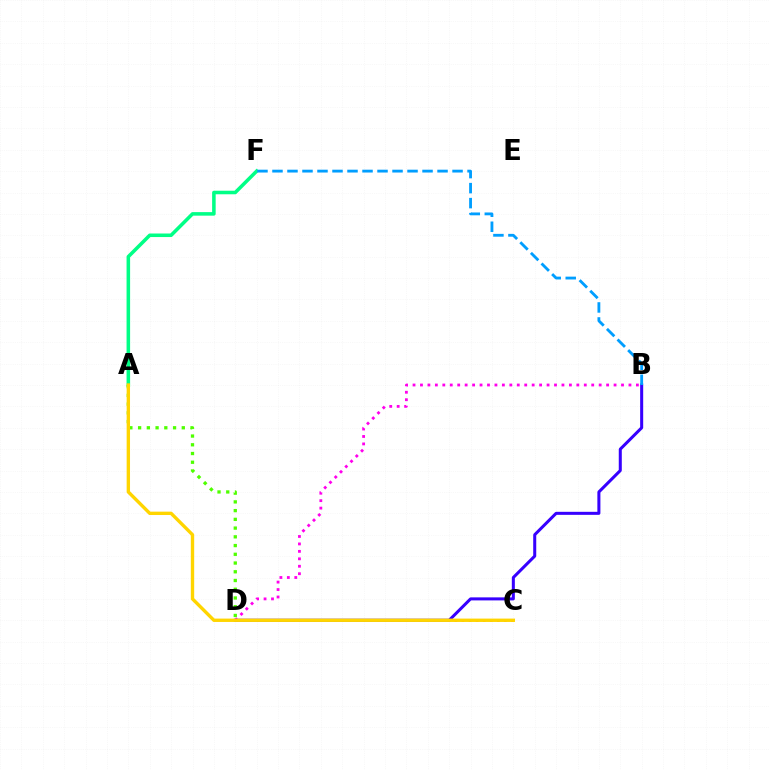{('C', 'D'): [{'color': '#ff0000', 'line_style': 'dotted', 'thickness': 1.92}], ('B', 'D'): [{'color': '#3700ff', 'line_style': 'solid', 'thickness': 2.18}, {'color': '#ff00ed', 'line_style': 'dotted', 'thickness': 2.02}], ('A', 'F'): [{'color': '#00ff86', 'line_style': 'solid', 'thickness': 2.55}], ('B', 'F'): [{'color': '#009eff', 'line_style': 'dashed', 'thickness': 2.04}], ('A', 'D'): [{'color': '#4fff00', 'line_style': 'dotted', 'thickness': 2.37}], ('A', 'C'): [{'color': '#ffd500', 'line_style': 'solid', 'thickness': 2.43}]}